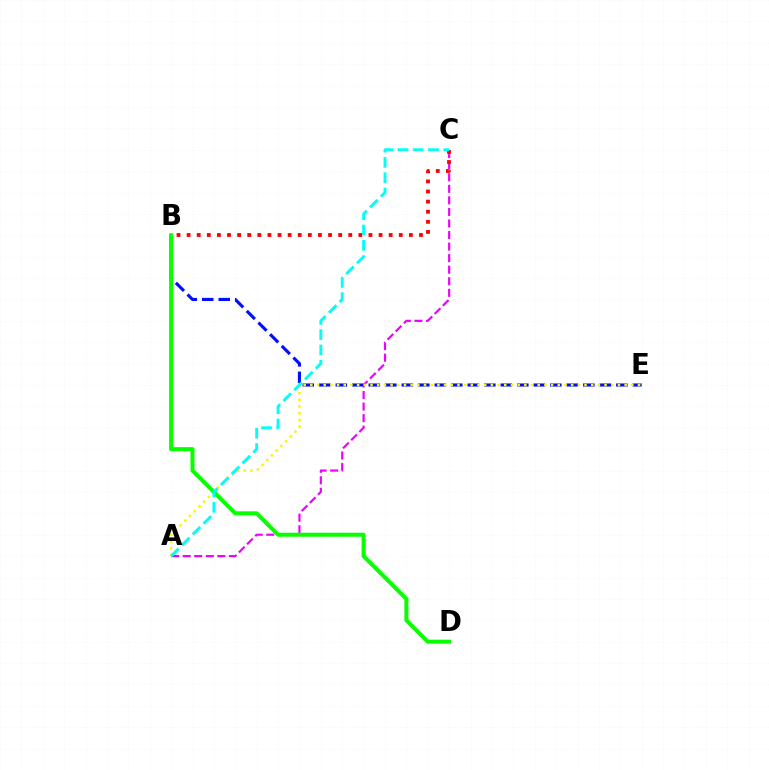{('A', 'C'): [{'color': '#ee00ff', 'line_style': 'dashed', 'thickness': 1.57}, {'color': '#00fff6', 'line_style': 'dashed', 'thickness': 2.08}], ('B', 'E'): [{'color': '#0010ff', 'line_style': 'dashed', 'thickness': 2.24}], ('A', 'E'): [{'color': '#fcf500', 'line_style': 'dotted', 'thickness': 1.82}], ('B', 'D'): [{'color': '#08ff00', 'line_style': 'solid', 'thickness': 2.89}], ('B', 'C'): [{'color': '#ff0000', 'line_style': 'dotted', 'thickness': 2.74}]}